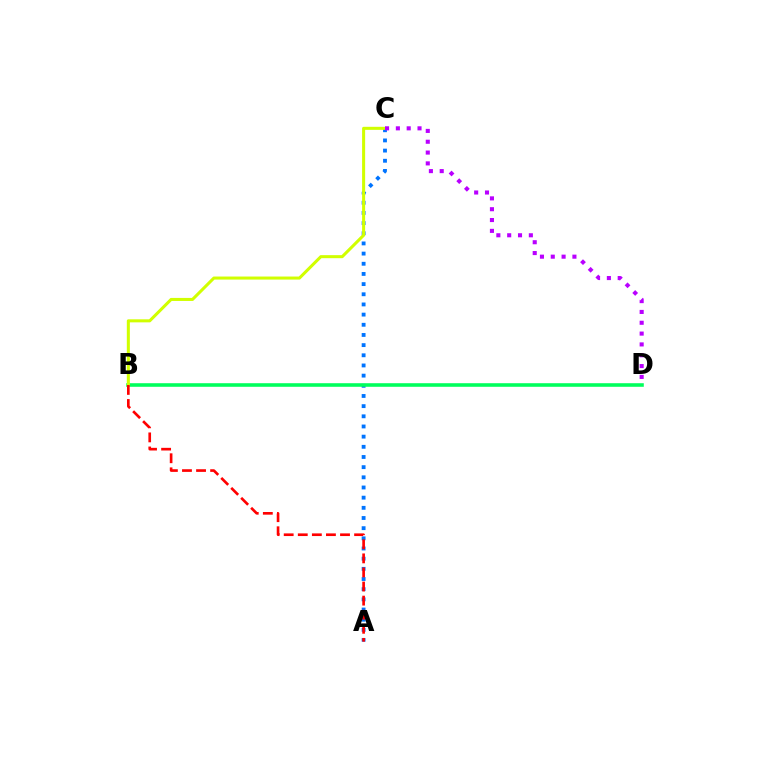{('A', 'C'): [{'color': '#0074ff', 'line_style': 'dotted', 'thickness': 2.76}], ('B', 'D'): [{'color': '#00ff5c', 'line_style': 'solid', 'thickness': 2.58}], ('B', 'C'): [{'color': '#d1ff00', 'line_style': 'solid', 'thickness': 2.19}], ('A', 'B'): [{'color': '#ff0000', 'line_style': 'dashed', 'thickness': 1.91}], ('C', 'D'): [{'color': '#b900ff', 'line_style': 'dotted', 'thickness': 2.94}]}